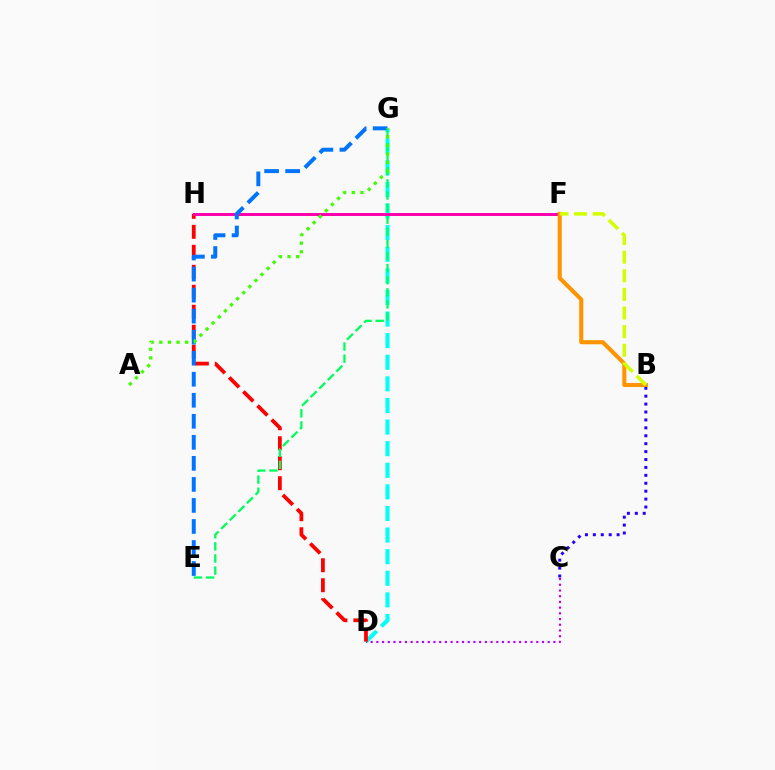{('B', 'C'): [{'color': '#2500ff', 'line_style': 'dotted', 'thickness': 2.15}], ('C', 'D'): [{'color': '#b900ff', 'line_style': 'dotted', 'thickness': 1.55}], ('D', 'G'): [{'color': '#00fff6', 'line_style': 'dashed', 'thickness': 2.93}], ('D', 'H'): [{'color': '#ff0000', 'line_style': 'dashed', 'thickness': 2.72}], ('E', 'G'): [{'color': '#00ff5c', 'line_style': 'dashed', 'thickness': 1.64}, {'color': '#0074ff', 'line_style': 'dashed', 'thickness': 2.86}], ('F', 'H'): [{'color': '#ff00ac', 'line_style': 'solid', 'thickness': 2.15}], ('B', 'F'): [{'color': '#ff9400', 'line_style': 'solid', 'thickness': 2.94}, {'color': '#d1ff00', 'line_style': 'dashed', 'thickness': 2.53}], ('A', 'G'): [{'color': '#3dff00', 'line_style': 'dotted', 'thickness': 2.34}]}